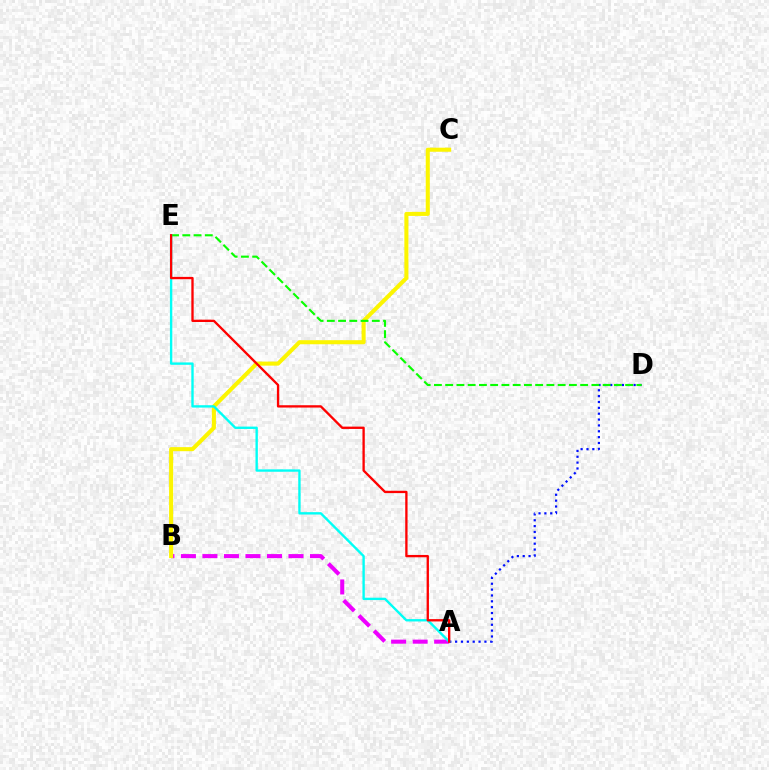{('A', 'D'): [{'color': '#0010ff', 'line_style': 'dotted', 'thickness': 1.59}], ('A', 'B'): [{'color': '#ee00ff', 'line_style': 'dashed', 'thickness': 2.92}], ('B', 'C'): [{'color': '#fcf500', 'line_style': 'solid', 'thickness': 2.92}], ('D', 'E'): [{'color': '#08ff00', 'line_style': 'dashed', 'thickness': 1.53}], ('A', 'E'): [{'color': '#00fff6', 'line_style': 'solid', 'thickness': 1.71}, {'color': '#ff0000', 'line_style': 'solid', 'thickness': 1.68}]}